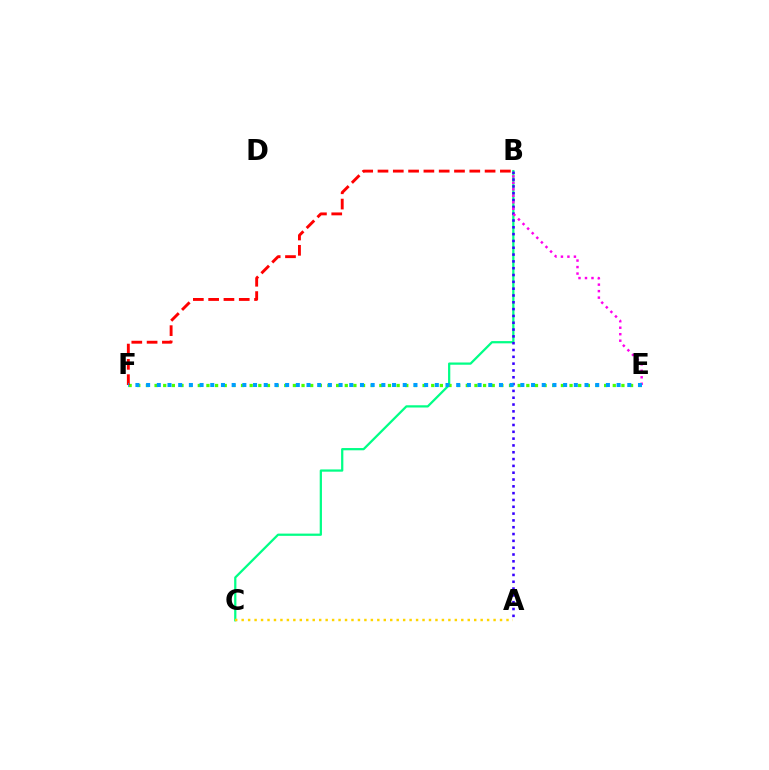{('B', 'C'): [{'color': '#00ff86', 'line_style': 'solid', 'thickness': 1.62}], ('E', 'F'): [{'color': '#4fff00', 'line_style': 'dotted', 'thickness': 2.35}, {'color': '#009eff', 'line_style': 'dotted', 'thickness': 2.91}], ('B', 'F'): [{'color': '#ff0000', 'line_style': 'dashed', 'thickness': 2.08}], ('A', 'B'): [{'color': '#3700ff', 'line_style': 'dotted', 'thickness': 1.85}], ('A', 'C'): [{'color': '#ffd500', 'line_style': 'dotted', 'thickness': 1.75}], ('B', 'E'): [{'color': '#ff00ed', 'line_style': 'dotted', 'thickness': 1.76}]}